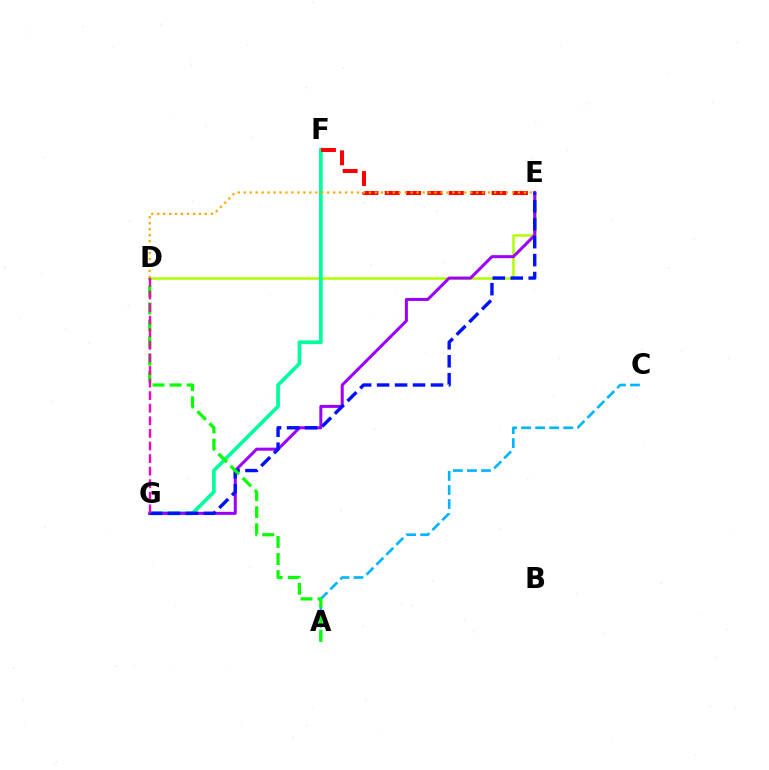{('D', 'E'): [{'color': '#b3ff00', 'line_style': 'solid', 'thickness': 1.82}, {'color': '#ffa500', 'line_style': 'dotted', 'thickness': 1.62}], ('F', 'G'): [{'color': '#00ff9d', 'line_style': 'solid', 'thickness': 2.66}], ('E', 'F'): [{'color': '#ff0000', 'line_style': 'dashed', 'thickness': 2.9}], ('E', 'G'): [{'color': '#9b00ff', 'line_style': 'solid', 'thickness': 2.17}, {'color': '#0010ff', 'line_style': 'dashed', 'thickness': 2.44}], ('A', 'C'): [{'color': '#00b5ff', 'line_style': 'dashed', 'thickness': 1.91}], ('A', 'D'): [{'color': '#08ff00', 'line_style': 'dashed', 'thickness': 2.32}], ('D', 'G'): [{'color': '#ff00bd', 'line_style': 'dashed', 'thickness': 1.71}]}